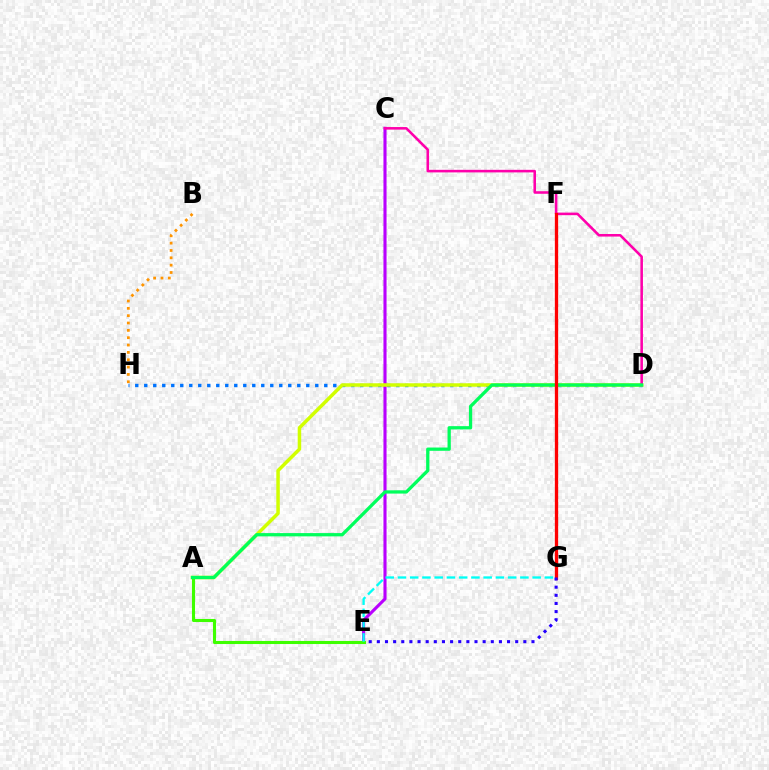{('B', 'H'): [{'color': '#ff9400', 'line_style': 'dotted', 'thickness': 2.0}], ('D', 'H'): [{'color': '#0074ff', 'line_style': 'dotted', 'thickness': 2.45}], ('C', 'E'): [{'color': '#b900ff', 'line_style': 'solid', 'thickness': 2.23}], ('A', 'D'): [{'color': '#d1ff00', 'line_style': 'solid', 'thickness': 2.51}, {'color': '#00ff5c', 'line_style': 'solid', 'thickness': 2.36}], ('A', 'E'): [{'color': '#3dff00', 'line_style': 'solid', 'thickness': 2.21}], ('C', 'D'): [{'color': '#ff00ac', 'line_style': 'solid', 'thickness': 1.85}], ('F', 'G'): [{'color': '#ff0000', 'line_style': 'solid', 'thickness': 2.38}], ('E', 'G'): [{'color': '#2500ff', 'line_style': 'dotted', 'thickness': 2.21}, {'color': '#00fff6', 'line_style': 'dashed', 'thickness': 1.66}]}